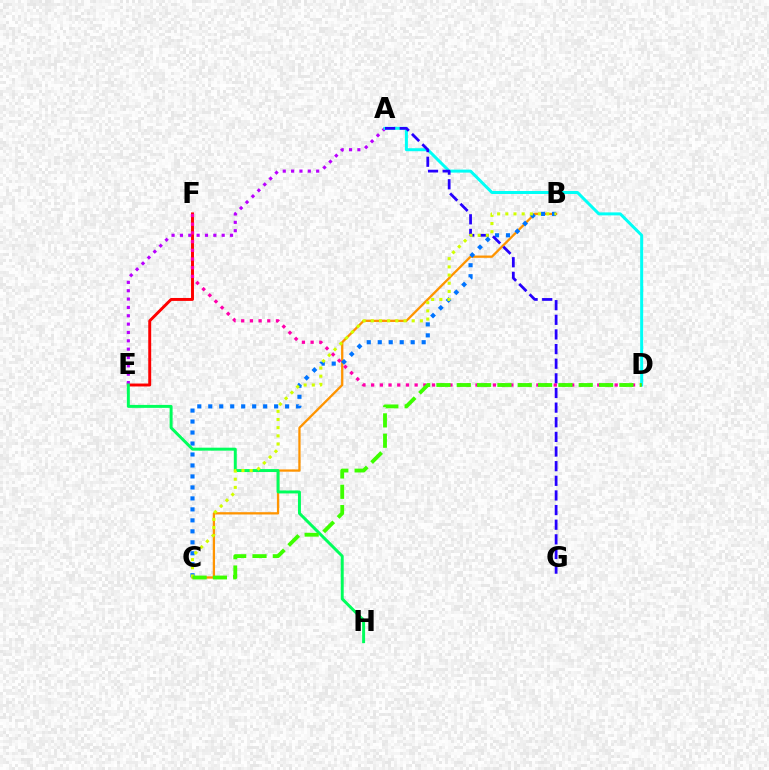{('E', 'F'): [{'color': '#ff0000', 'line_style': 'solid', 'thickness': 2.12}], ('B', 'C'): [{'color': '#ff9400', 'line_style': 'solid', 'thickness': 1.65}, {'color': '#0074ff', 'line_style': 'dotted', 'thickness': 2.98}, {'color': '#d1ff00', 'line_style': 'dotted', 'thickness': 2.22}], ('A', 'E'): [{'color': '#b900ff', 'line_style': 'dotted', 'thickness': 2.27}], ('A', 'D'): [{'color': '#00fff6', 'line_style': 'solid', 'thickness': 2.16}], ('A', 'G'): [{'color': '#2500ff', 'line_style': 'dashed', 'thickness': 1.99}], ('E', 'H'): [{'color': '#00ff5c', 'line_style': 'solid', 'thickness': 2.14}], ('D', 'F'): [{'color': '#ff00ac', 'line_style': 'dotted', 'thickness': 2.36}], ('C', 'D'): [{'color': '#3dff00', 'line_style': 'dashed', 'thickness': 2.76}]}